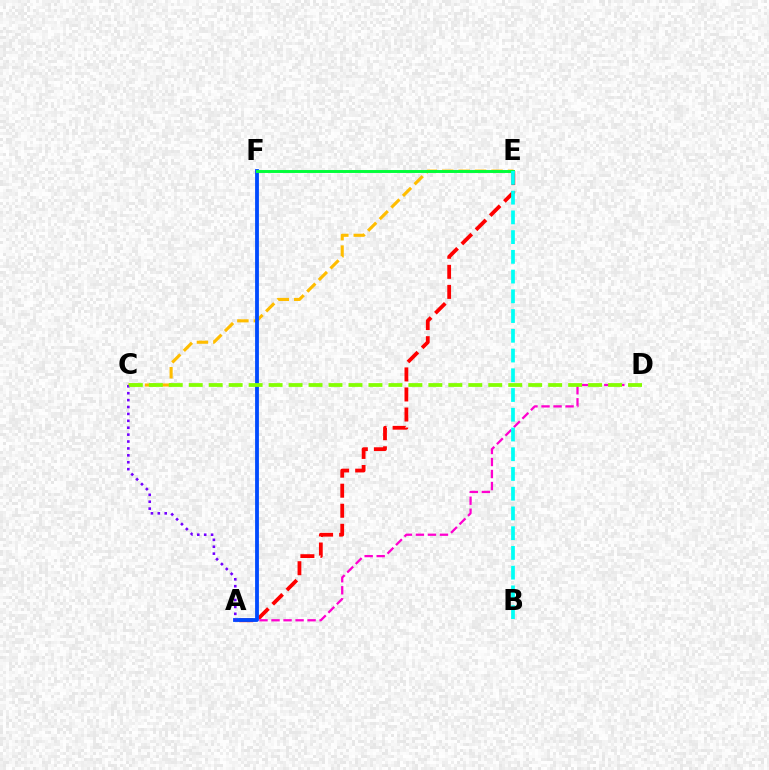{('A', 'E'): [{'color': '#ff0000', 'line_style': 'dashed', 'thickness': 2.72}], ('C', 'E'): [{'color': '#ffbd00', 'line_style': 'dashed', 'thickness': 2.23}], ('A', 'D'): [{'color': '#ff00cf', 'line_style': 'dashed', 'thickness': 1.63}], ('A', 'F'): [{'color': '#004bff', 'line_style': 'solid', 'thickness': 2.74}], ('E', 'F'): [{'color': '#00ff39', 'line_style': 'solid', 'thickness': 2.11}], ('A', 'C'): [{'color': '#7200ff', 'line_style': 'dotted', 'thickness': 1.88}], ('B', 'E'): [{'color': '#00fff6', 'line_style': 'dashed', 'thickness': 2.68}], ('C', 'D'): [{'color': '#84ff00', 'line_style': 'dashed', 'thickness': 2.71}]}